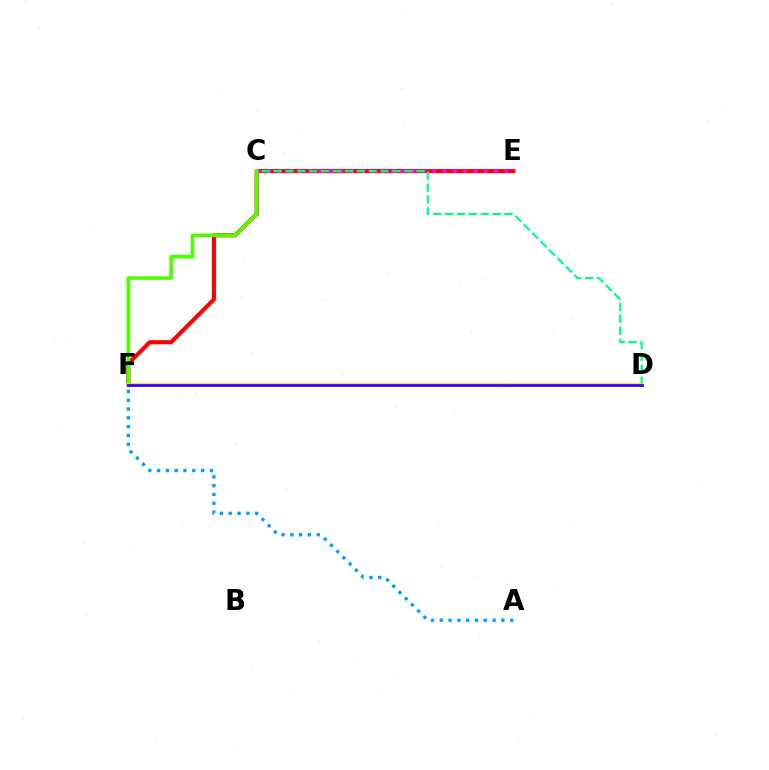{('E', 'F'): [{'color': '#ff0000', 'line_style': 'solid', 'thickness': 2.96}], ('C', 'E'): [{'color': '#ff00ed', 'line_style': 'dotted', 'thickness': 2.8}], ('C', 'D'): [{'color': '#00ff86', 'line_style': 'dashed', 'thickness': 1.62}], ('C', 'F'): [{'color': '#4fff00', 'line_style': 'solid', 'thickness': 2.59}], ('D', 'F'): [{'color': '#ffd500', 'line_style': 'solid', 'thickness': 2.64}, {'color': '#3700ff', 'line_style': 'solid', 'thickness': 1.98}], ('A', 'F'): [{'color': '#009eff', 'line_style': 'dotted', 'thickness': 2.39}]}